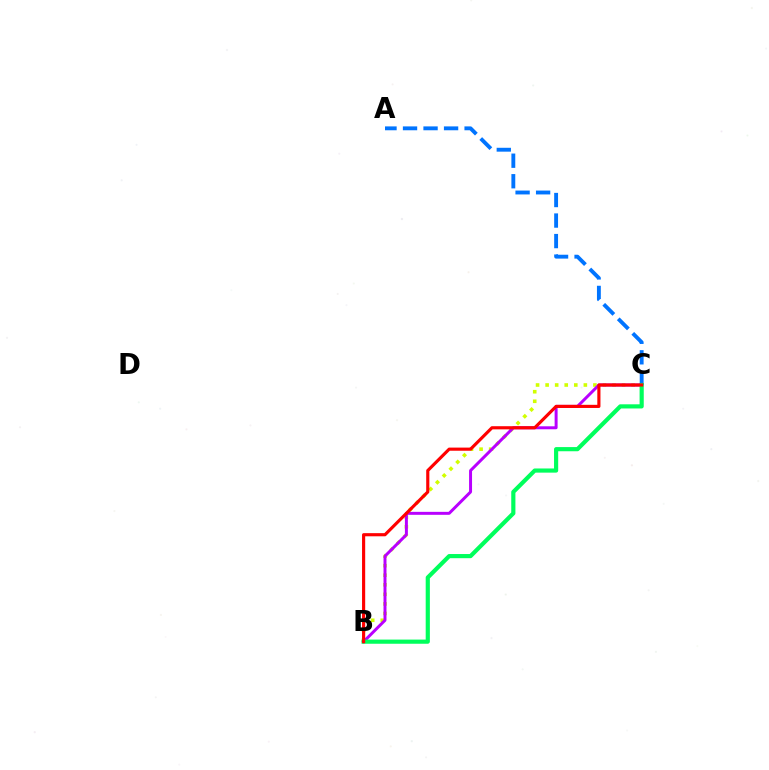{('A', 'C'): [{'color': '#0074ff', 'line_style': 'dashed', 'thickness': 2.79}], ('B', 'C'): [{'color': '#d1ff00', 'line_style': 'dotted', 'thickness': 2.6}, {'color': '#b900ff', 'line_style': 'solid', 'thickness': 2.14}, {'color': '#00ff5c', 'line_style': 'solid', 'thickness': 3.0}, {'color': '#ff0000', 'line_style': 'solid', 'thickness': 2.27}]}